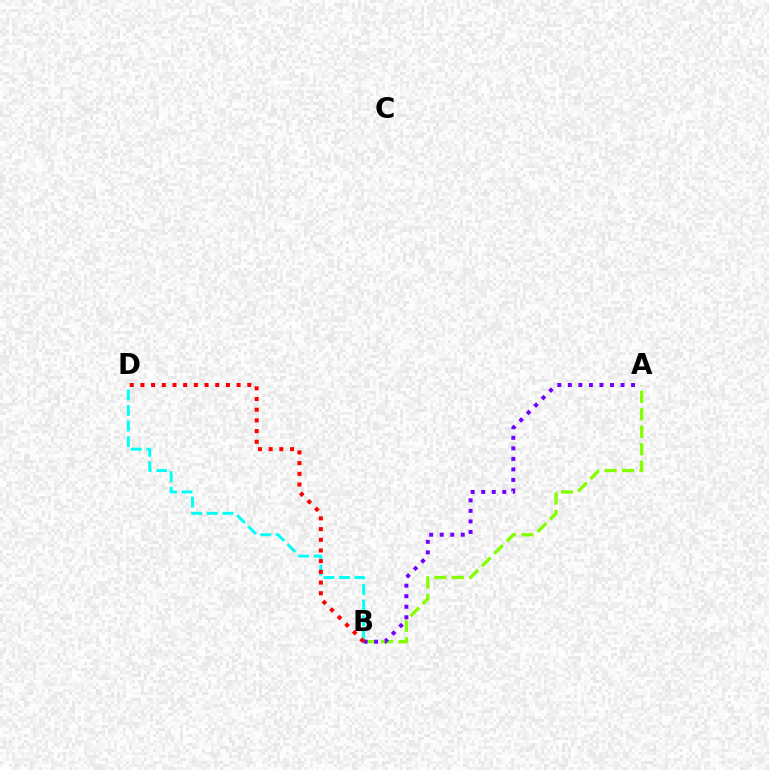{('A', 'B'): [{'color': '#84ff00', 'line_style': 'dashed', 'thickness': 2.37}, {'color': '#7200ff', 'line_style': 'dotted', 'thickness': 2.86}], ('B', 'D'): [{'color': '#00fff6', 'line_style': 'dashed', 'thickness': 2.12}, {'color': '#ff0000', 'line_style': 'dotted', 'thickness': 2.9}]}